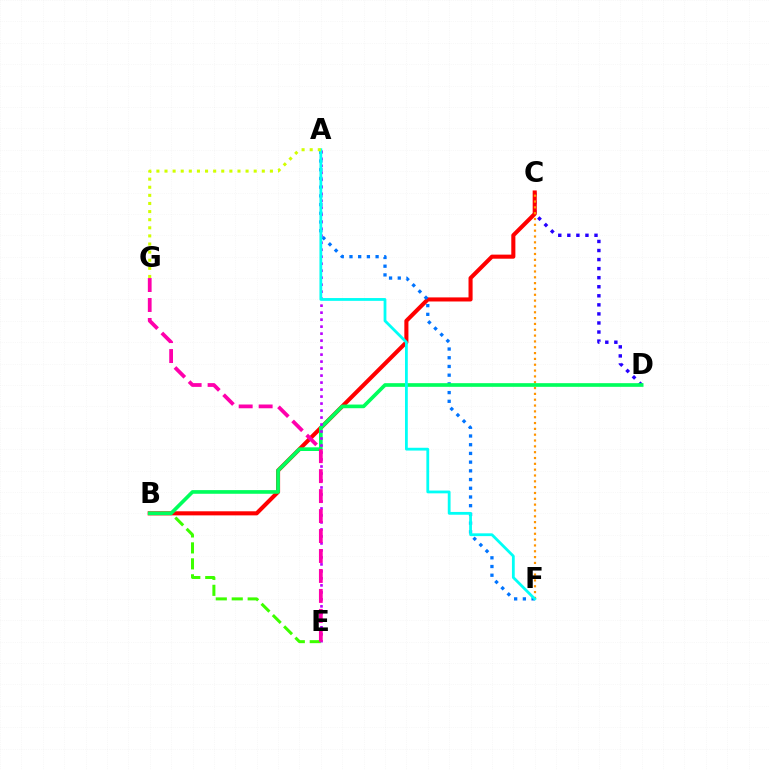{('C', 'D'): [{'color': '#2500ff', 'line_style': 'dotted', 'thickness': 2.46}], ('B', 'C'): [{'color': '#ff0000', 'line_style': 'solid', 'thickness': 2.94}], ('A', 'F'): [{'color': '#0074ff', 'line_style': 'dotted', 'thickness': 2.37}, {'color': '#00fff6', 'line_style': 'solid', 'thickness': 2.01}], ('C', 'F'): [{'color': '#ff9400', 'line_style': 'dotted', 'thickness': 1.58}], ('B', 'E'): [{'color': '#3dff00', 'line_style': 'dashed', 'thickness': 2.17}], ('B', 'D'): [{'color': '#00ff5c', 'line_style': 'solid', 'thickness': 2.64}], ('A', 'E'): [{'color': '#b900ff', 'line_style': 'dotted', 'thickness': 1.9}], ('A', 'G'): [{'color': '#d1ff00', 'line_style': 'dotted', 'thickness': 2.2}], ('E', 'G'): [{'color': '#ff00ac', 'line_style': 'dashed', 'thickness': 2.71}]}